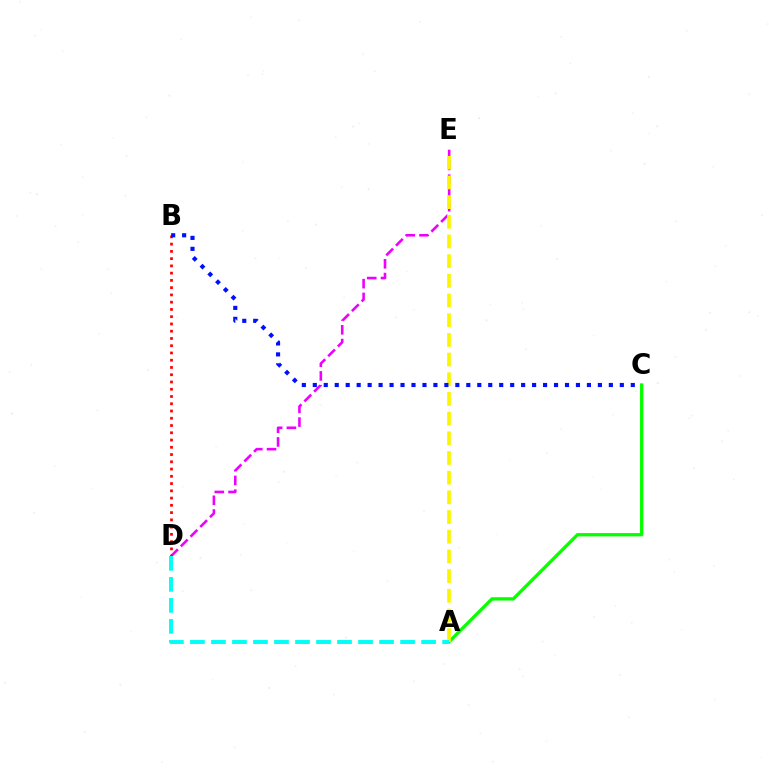{('D', 'E'): [{'color': '#ee00ff', 'line_style': 'dashed', 'thickness': 1.87}], ('B', 'D'): [{'color': '#ff0000', 'line_style': 'dotted', 'thickness': 1.97}], ('A', 'C'): [{'color': '#08ff00', 'line_style': 'solid', 'thickness': 2.38}], ('A', 'E'): [{'color': '#fcf500', 'line_style': 'dashed', 'thickness': 2.67}], ('B', 'C'): [{'color': '#0010ff', 'line_style': 'dotted', 'thickness': 2.98}], ('A', 'D'): [{'color': '#00fff6', 'line_style': 'dashed', 'thickness': 2.85}]}